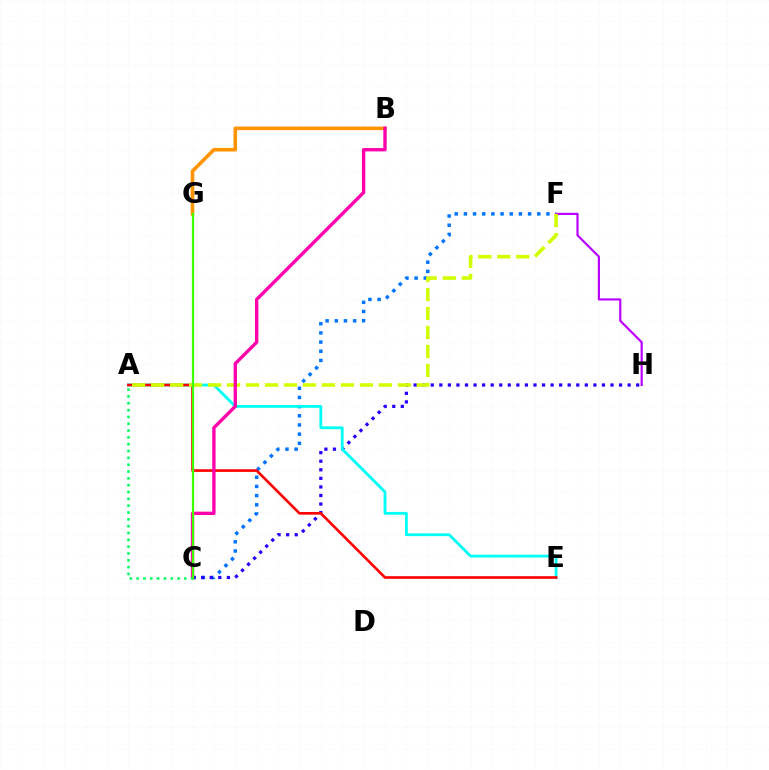{('C', 'F'): [{'color': '#0074ff', 'line_style': 'dotted', 'thickness': 2.49}], ('C', 'H'): [{'color': '#2500ff', 'line_style': 'dotted', 'thickness': 2.33}], ('F', 'H'): [{'color': '#b900ff', 'line_style': 'solid', 'thickness': 1.56}], ('A', 'E'): [{'color': '#00fff6', 'line_style': 'solid', 'thickness': 2.03}, {'color': '#ff0000', 'line_style': 'solid', 'thickness': 1.9}], ('A', 'F'): [{'color': '#d1ff00', 'line_style': 'dashed', 'thickness': 2.58}], ('B', 'G'): [{'color': '#ff9400', 'line_style': 'solid', 'thickness': 2.6}], ('B', 'C'): [{'color': '#ff00ac', 'line_style': 'solid', 'thickness': 2.42}], ('A', 'C'): [{'color': '#00ff5c', 'line_style': 'dotted', 'thickness': 1.85}], ('C', 'G'): [{'color': '#3dff00', 'line_style': 'solid', 'thickness': 1.62}]}